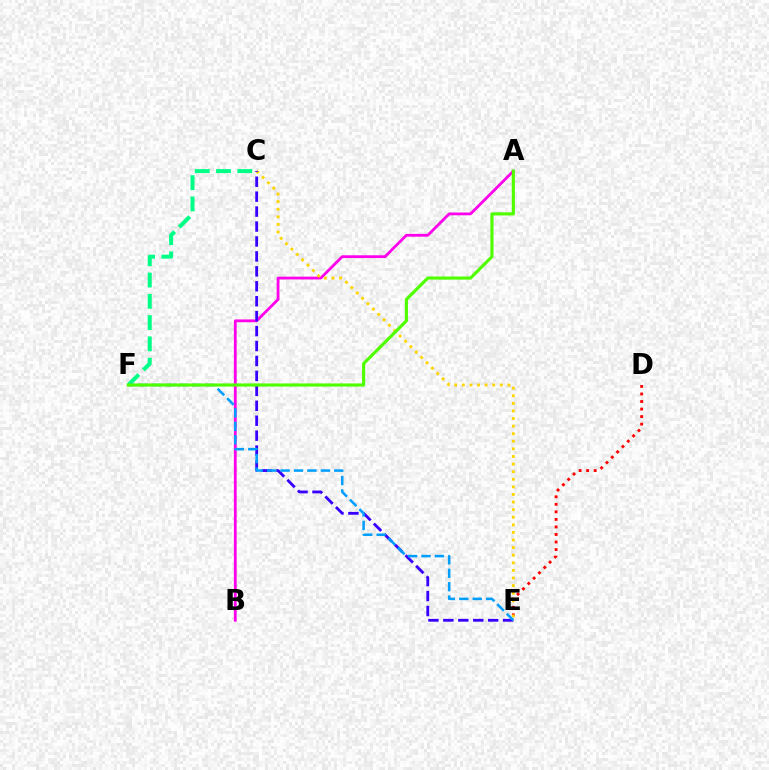{('A', 'B'): [{'color': '#ff00ed', 'line_style': 'solid', 'thickness': 2.02}], ('D', 'E'): [{'color': '#ff0000', 'line_style': 'dotted', 'thickness': 2.05}], ('C', 'F'): [{'color': '#00ff86', 'line_style': 'dashed', 'thickness': 2.89}], ('C', 'E'): [{'color': '#ffd500', 'line_style': 'dotted', 'thickness': 2.06}, {'color': '#3700ff', 'line_style': 'dashed', 'thickness': 2.03}], ('E', 'F'): [{'color': '#009eff', 'line_style': 'dashed', 'thickness': 1.82}], ('A', 'F'): [{'color': '#4fff00', 'line_style': 'solid', 'thickness': 2.26}]}